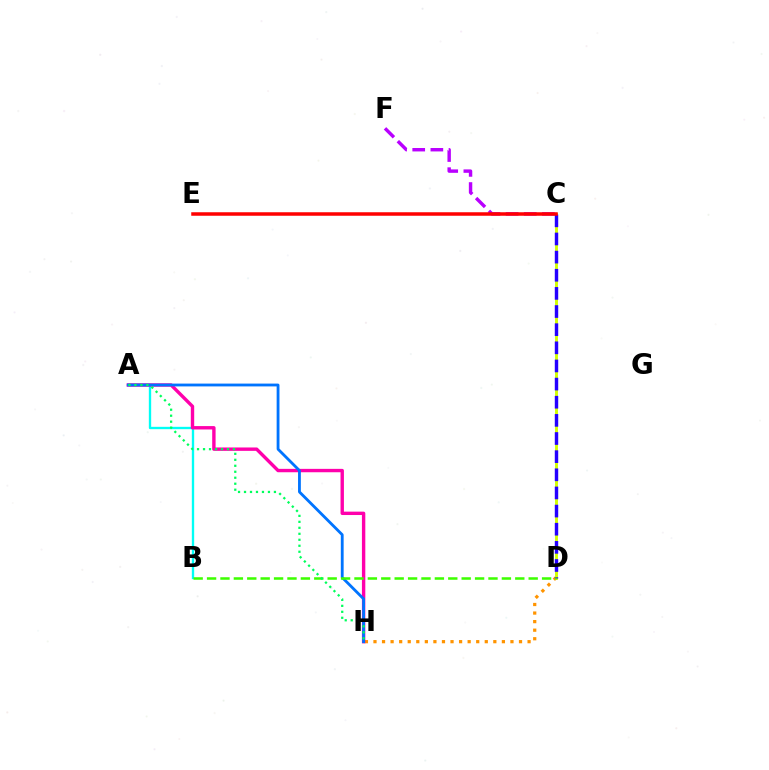{('D', 'H'): [{'color': '#ff9400', 'line_style': 'dotted', 'thickness': 2.33}], ('A', 'B'): [{'color': '#00fff6', 'line_style': 'solid', 'thickness': 1.69}], ('C', 'D'): [{'color': '#d1ff00', 'line_style': 'solid', 'thickness': 2.09}, {'color': '#2500ff', 'line_style': 'dashed', 'thickness': 2.46}], ('A', 'H'): [{'color': '#ff00ac', 'line_style': 'solid', 'thickness': 2.44}, {'color': '#0074ff', 'line_style': 'solid', 'thickness': 2.03}, {'color': '#00ff5c', 'line_style': 'dotted', 'thickness': 1.63}], ('C', 'F'): [{'color': '#b900ff', 'line_style': 'dashed', 'thickness': 2.46}], ('C', 'E'): [{'color': '#ff0000', 'line_style': 'solid', 'thickness': 2.52}], ('B', 'D'): [{'color': '#3dff00', 'line_style': 'dashed', 'thickness': 1.82}]}